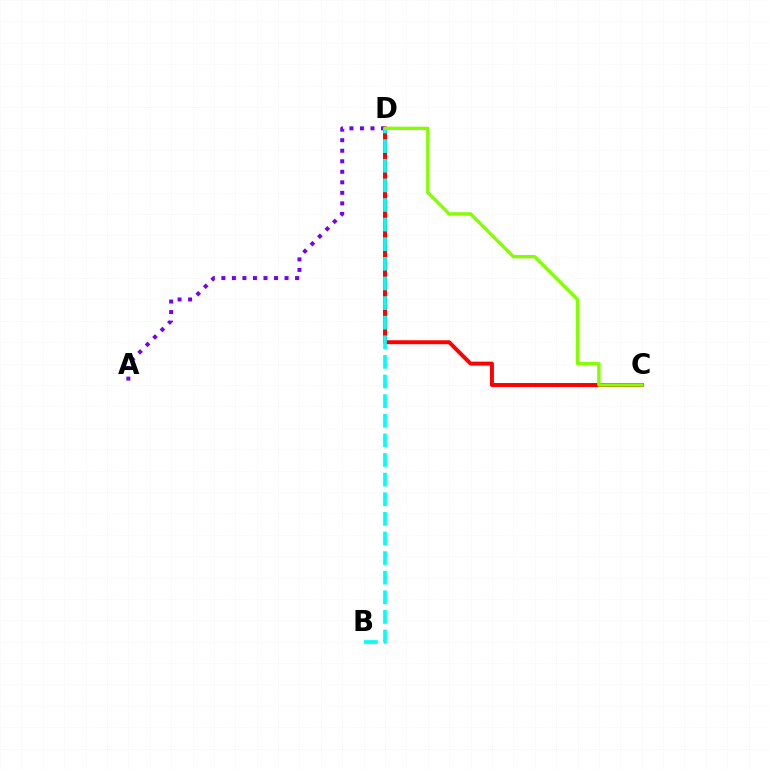{('A', 'D'): [{'color': '#7200ff', 'line_style': 'dotted', 'thickness': 2.86}], ('C', 'D'): [{'color': '#ff0000', 'line_style': 'solid', 'thickness': 2.84}, {'color': '#84ff00', 'line_style': 'solid', 'thickness': 2.41}], ('B', 'D'): [{'color': '#00fff6', 'line_style': 'dashed', 'thickness': 2.66}]}